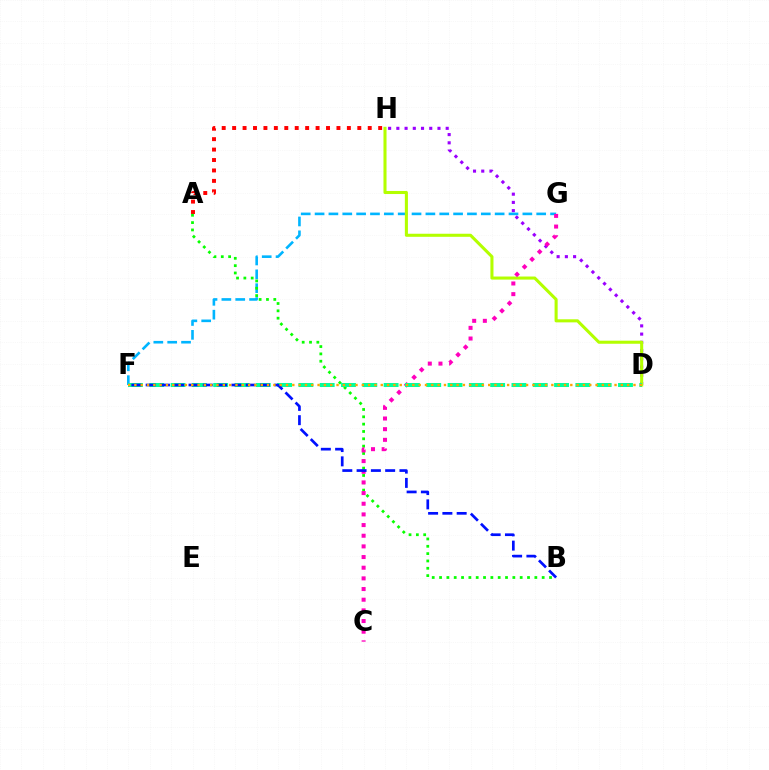{('A', 'H'): [{'color': '#ff0000', 'line_style': 'dotted', 'thickness': 2.83}], ('D', 'H'): [{'color': '#9b00ff', 'line_style': 'dotted', 'thickness': 2.23}, {'color': '#b3ff00', 'line_style': 'solid', 'thickness': 2.21}], ('F', 'G'): [{'color': '#00b5ff', 'line_style': 'dashed', 'thickness': 1.88}], ('A', 'B'): [{'color': '#08ff00', 'line_style': 'dotted', 'thickness': 1.99}], ('C', 'G'): [{'color': '#ff00bd', 'line_style': 'dotted', 'thickness': 2.9}], ('D', 'F'): [{'color': '#00ff9d', 'line_style': 'dashed', 'thickness': 2.89}, {'color': '#ffa500', 'line_style': 'dotted', 'thickness': 1.72}], ('B', 'F'): [{'color': '#0010ff', 'line_style': 'dashed', 'thickness': 1.94}]}